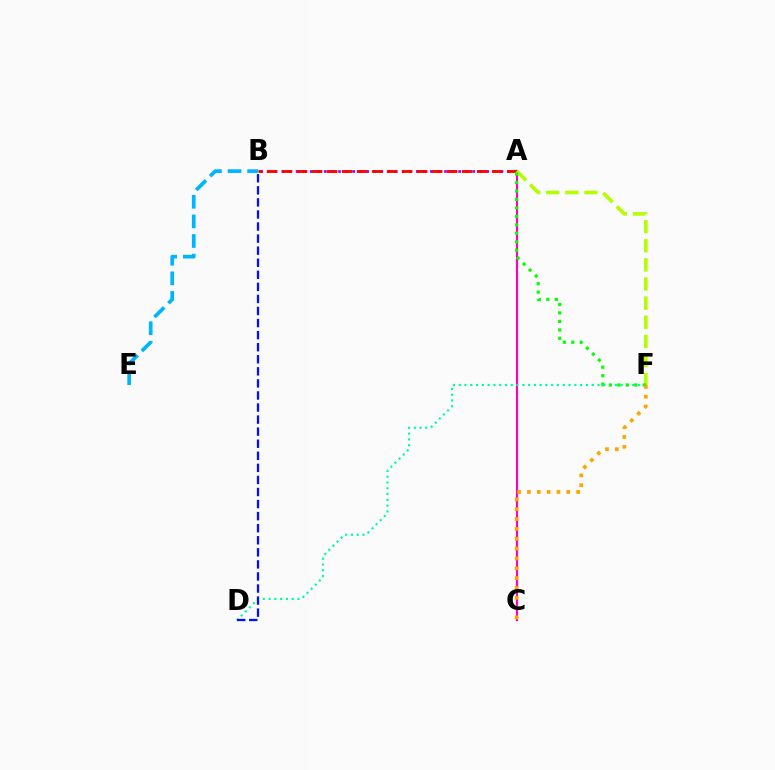{('A', 'B'): [{'color': '#9b00ff', 'line_style': 'dotted', 'thickness': 1.92}, {'color': '#ff0000', 'line_style': 'dashed', 'thickness': 2.04}], ('A', 'C'): [{'color': '#ff00bd', 'line_style': 'solid', 'thickness': 1.55}], ('D', 'F'): [{'color': '#00ff9d', 'line_style': 'dotted', 'thickness': 1.57}], ('B', 'D'): [{'color': '#0010ff', 'line_style': 'dashed', 'thickness': 1.64}], ('A', 'F'): [{'color': '#b3ff00', 'line_style': 'dashed', 'thickness': 2.6}, {'color': '#08ff00', 'line_style': 'dotted', 'thickness': 2.3}], ('B', 'E'): [{'color': '#00b5ff', 'line_style': 'dashed', 'thickness': 2.67}], ('C', 'F'): [{'color': '#ffa500', 'line_style': 'dotted', 'thickness': 2.67}]}